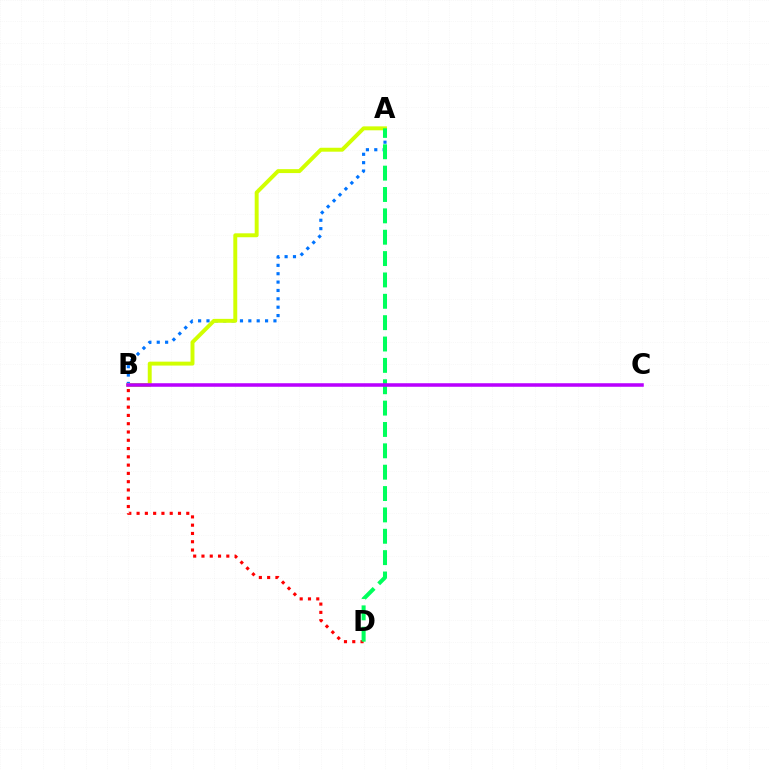{('A', 'B'): [{'color': '#0074ff', 'line_style': 'dotted', 'thickness': 2.27}, {'color': '#d1ff00', 'line_style': 'solid', 'thickness': 2.83}], ('B', 'D'): [{'color': '#ff0000', 'line_style': 'dotted', 'thickness': 2.25}], ('A', 'D'): [{'color': '#00ff5c', 'line_style': 'dashed', 'thickness': 2.9}], ('B', 'C'): [{'color': '#b900ff', 'line_style': 'solid', 'thickness': 2.55}]}